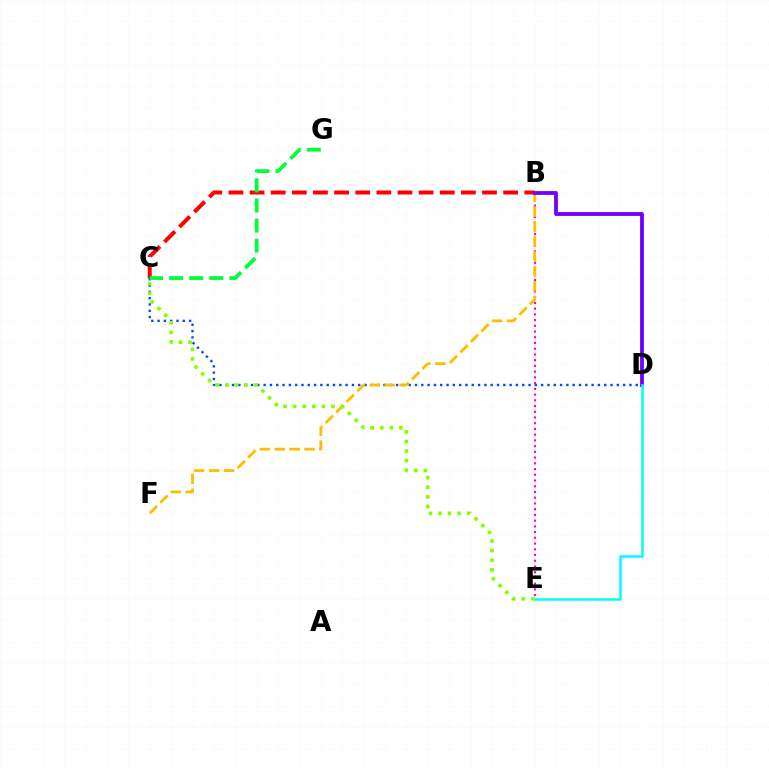{('B', 'E'): [{'color': '#ff00cf', 'line_style': 'dotted', 'thickness': 1.56}], ('C', 'D'): [{'color': '#004bff', 'line_style': 'dotted', 'thickness': 1.71}], ('B', 'F'): [{'color': '#ffbd00', 'line_style': 'dashed', 'thickness': 2.02}], ('B', 'C'): [{'color': '#ff0000', 'line_style': 'dashed', 'thickness': 2.87}], ('C', 'E'): [{'color': '#84ff00', 'line_style': 'dotted', 'thickness': 2.6}], ('B', 'D'): [{'color': '#7200ff', 'line_style': 'solid', 'thickness': 2.75}], ('C', 'G'): [{'color': '#00ff39', 'line_style': 'dashed', 'thickness': 2.73}], ('D', 'E'): [{'color': '#00fff6', 'line_style': 'solid', 'thickness': 1.82}]}